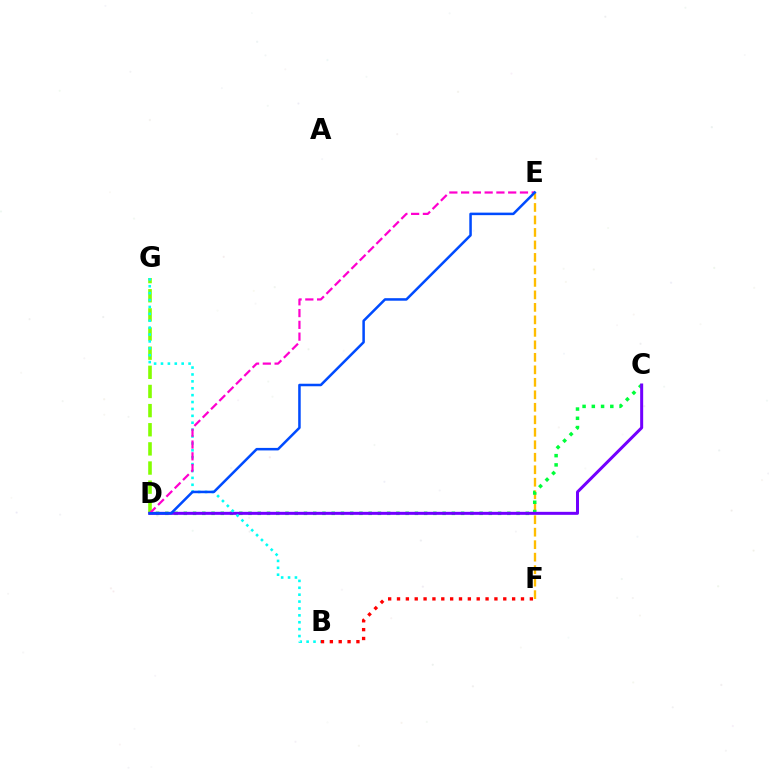{('E', 'F'): [{'color': '#ffbd00', 'line_style': 'dashed', 'thickness': 1.7}], ('D', 'G'): [{'color': '#84ff00', 'line_style': 'dashed', 'thickness': 2.6}], ('C', 'D'): [{'color': '#00ff39', 'line_style': 'dotted', 'thickness': 2.51}, {'color': '#7200ff', 'line_style': 'solid', 'thickness': 2.16}], ('B', 'G'): [{'color': '#00fff6', 'line_style': 'dotted', 'thickness': 1.87}], ('D', 'E'): [{'color': '#ff00cf', 'line_style': 'dashed', 'thickness': 1.6}, {'color': '#004bff', 'line_style': 'solid', 'thickness': 1.82}], ('B', 'F'): [{'color': '#ff0000', 'line_style': 'dotted', 'thickness': 2.41}]}